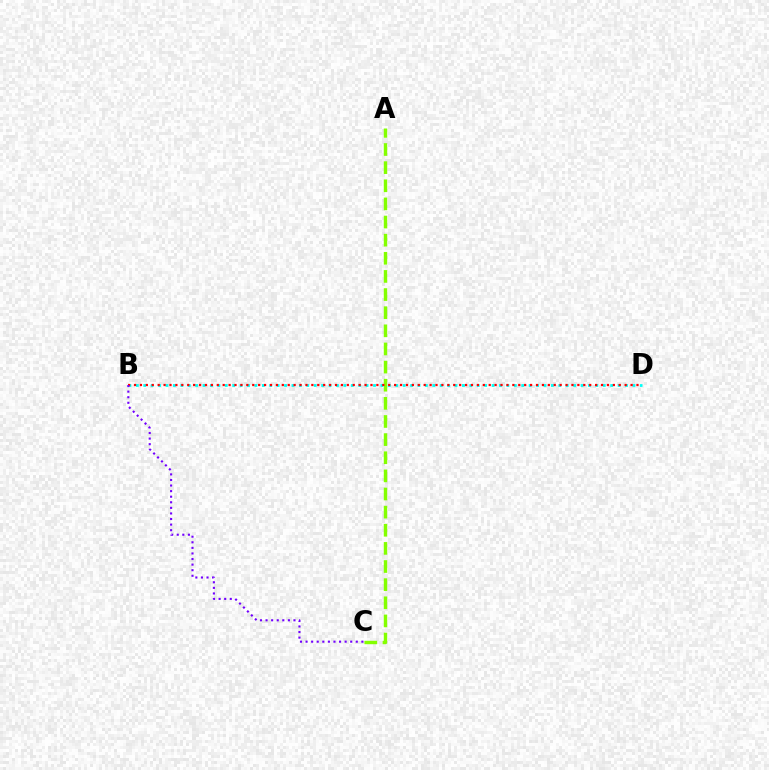{('A', 'C'): [{'color': '#84ff00', 'line_style': 'dashed', 'thickness': 2.46}], ('B', 'D'): [{'color': '#00fff6', 'line_style': 'dotted', 'thickness': 2.01}, {'color': '#ff0000', 'line_style': 'dotted', 'thickness': 1.61}], ('B', 'C'): [{'color': '#7200ff', 'line_style': 'dotted', 'thickness': 1.52}]}